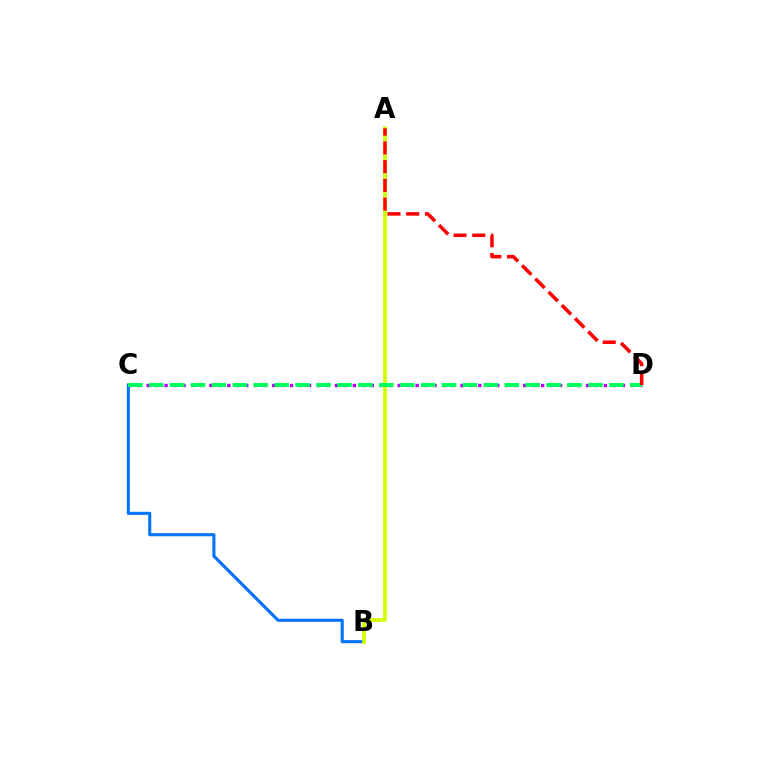{('B', 'C'): [{'color': '#0074ff', 'line_style': 'solid', 'thickness': 2.22}], ('C', 'D'): [{'color': '#b900ff', 'line_style': 'dotted', 'thickness': 2.44}, {'color': '#00ff5c', 'line_style': 'dashed', 'thickness': 2.84}], ('A', 'B'): [{'color': '#d1ff00', 'line_style': 'solid', 'thickness': 2.66}], ('A', 'D'): [{'color': '#ff0000', 'line_style': 'dashed', 'thickness': 2.54}]}